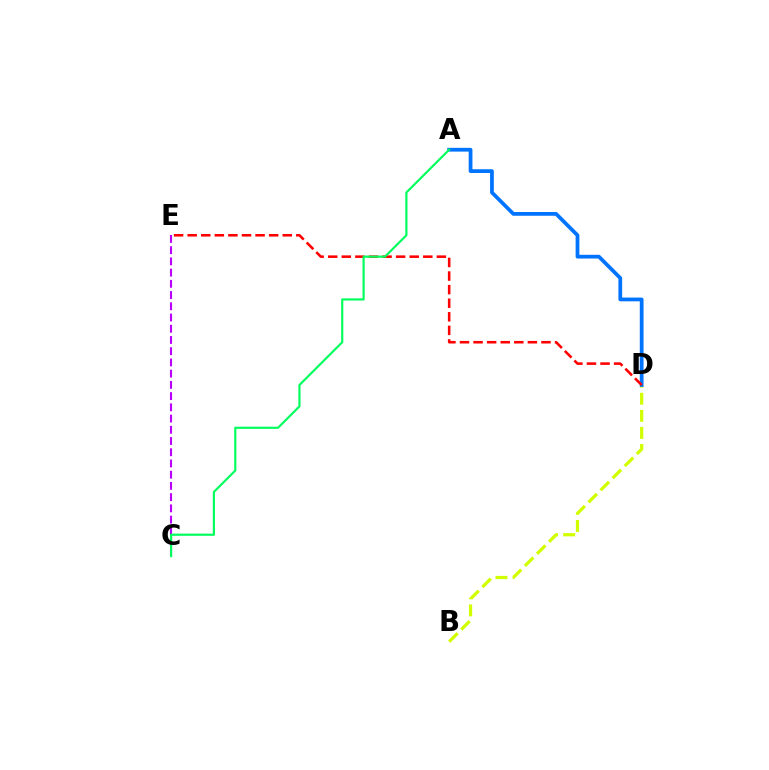{('B', 'D'): [{'color': '#d1ff00', 'line_style': 'dashed', 'thickness': 2.32}], ('A', 'D'): [{'color': '#0074ff', 'line_style': 'solid', 'thickness': 2.7}], ('D', 'E'): [{'color': '#ff0000', 'line_style': 'dashed', 'thickness': 1.85}], ('C', 'E'): [{'color': '#b900ff', 'line_style': 'dashed', 'thickness': 1.53}], ('A', 'C'): [{'color': '#00ff5c', 'line_style': 'solid', 'thickness': 1.57}]}